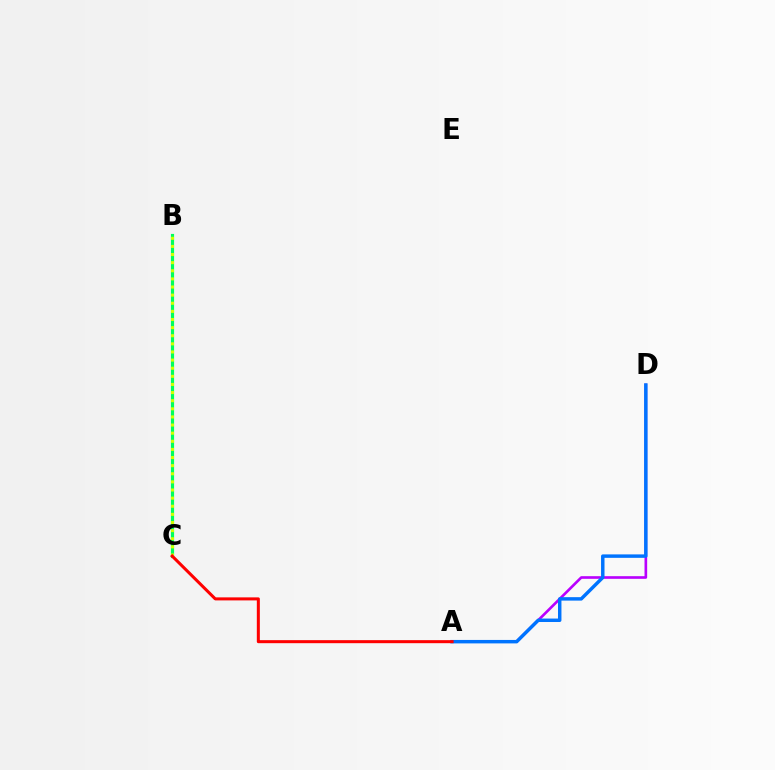{('A', 'D'): [{'color': '#b900ff', 'line_style': 'solid', 'thickness': 1.9}, {'color': '#0074ff', 'line_style': 'solid', 'thickness': 2.49}], ('B', 'C'): [{'color': '#00ff5c', 'line_style': 'solid', 'thickness': 2.28}, {'color': '#d1ff00', 'line_style': 'dotted', 'thickness': 2.21}], ('A', 'C'): [{'color': '#ff0000', 'line_style': 'solid', 'thickness': 2.19}]}